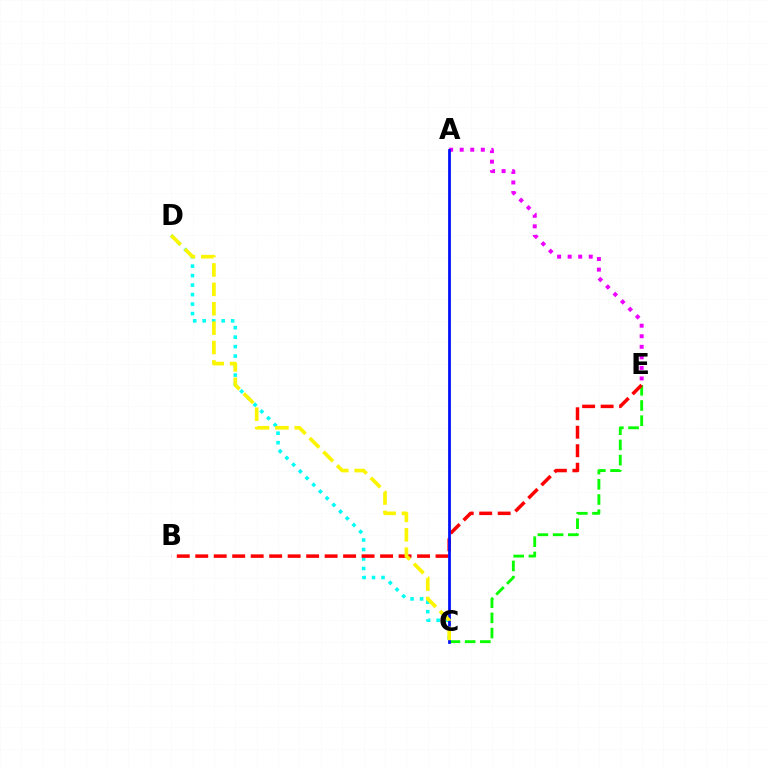{('C', 'E'): [{'color': '#08ff00', 'line_style': 'dashed', 'thickness': 2.06}], ('C', 'D'): [{'color': '#00fff6', 'line_style': 'dotted', 'thickness': 2.58}, {'color': '#fcf500', 'line_style': 'dashed', 'thickness': 2.63}], ('A', 'E'): [{'color': '#ee00ff', 'line_style': 'dotted', 'thickness': 2.87}], ('B', 'E'): [{'color': '#ff0000', 'line_style': 'dashed', 'thickness': 2.51}], ('A', 'C'): [{'color': '#0010ff', 'line_style': 'solid', 'thickness': 1.99}]}